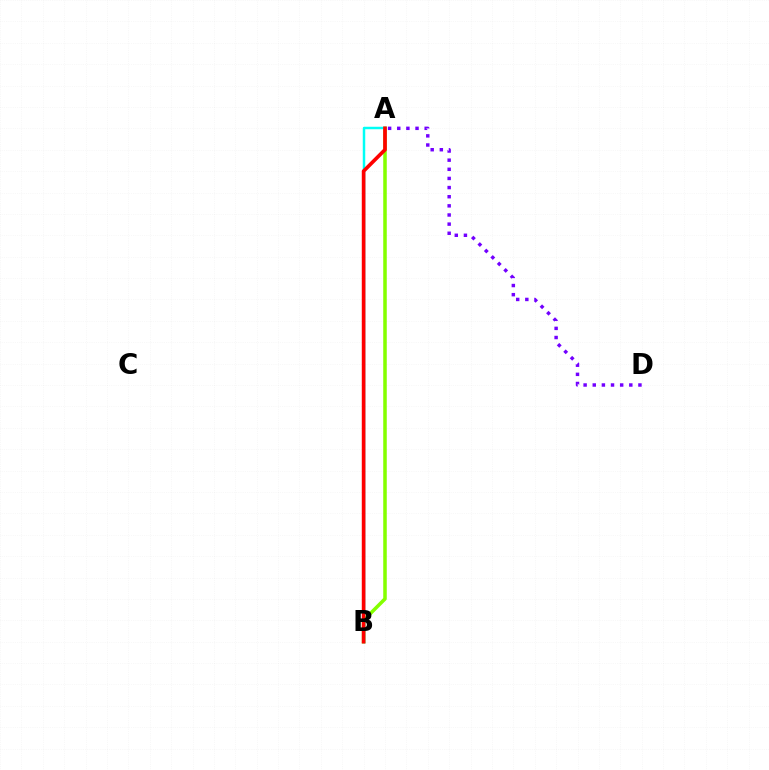{('A', 'B'): [{'color': '#84ff00', 'line_style': 'solid', 'thickness': 2.54}, {'color': '#00fff6', 'line_style': 'solid', 'thickness': 1.78}, {'color': '#ff0000', 'line_style': 'solid', 'thickness': 2.63}], ('A', 'D'): [{'color': '#7200ff', 'line_style': 'dotted', 'thickness': 2.48}]}